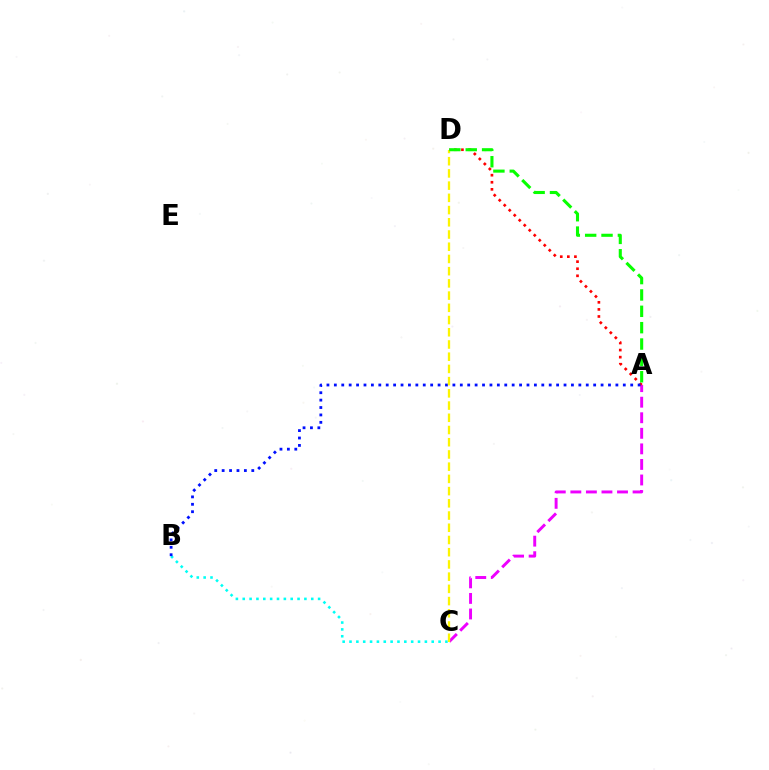{('A', 'C'): [{'color': '#ee00ff', 'line_style': 'dashed', 'thickness': 2.11}], ('A', 'D'): [{'color': '#ff0000', 'line_style': 'dotted', 'thickness': 1.92}, {'color': '#08ff00', 'line_style': 'dashed', 'thickness': 2.22}], ('B', 'C'): [{'color': '#00fff6', 'line_style': 'dotted', 'thickness': 1.86}], ('A', 'B'): [{'color': '#0010ff', 'line_style': 'dotted', 'thickness': 2.01}], ('C', 'D'): [{'color': '#fcf500', 'line_style': 'dashed', 'thickness': 1.66}]}